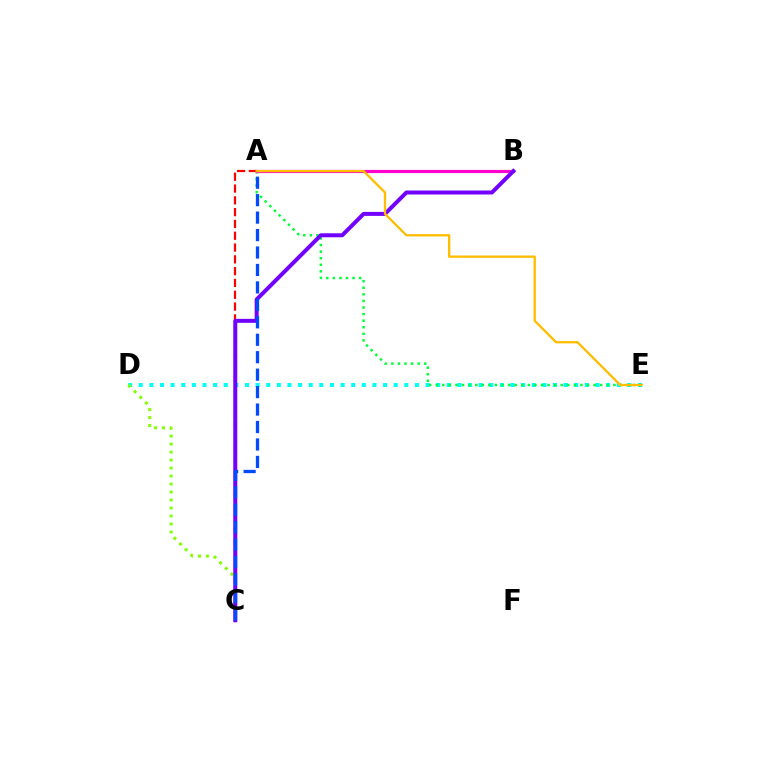{('D', 'E'): [{'color': '#00fff6', 'line_style': 'dotted', 'thickness': 2.89}], ('A', 'E'): [{'color': '#00ff39', 'line_style': 'dotted', 'thickness': 1.79}, {'color': '#ffbd00', 'line_style': 'solid', 'thickness': 1.66}], ('A', 'C'): [{'color': '#ff0000', 'line_style': 'dashed', 'thickness': 1.6}, {'color': '#004bff', 'line_style': 'dashed', 'thickness': 2.37}], ('A', 'B'): [{'color': '#ff00cf', 'line_style': 'solid', 'thickness': 2.28}], ('C', 'D'): [{'color': '#84ff00', 'line_style': 'dotted', 'thickness': 2.17}], ('B', 'C'): [{'color': '#7200ff', 'line_style': 'solid', 'thickness': 2.87}]}